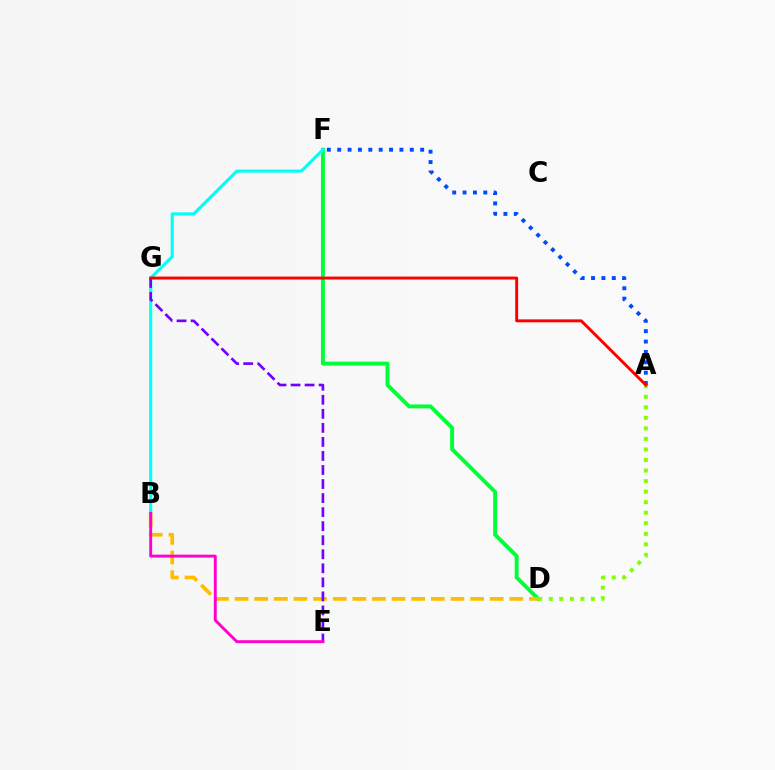{('D', 'F'): [{'color': '#00ff39', 'line_style': 'solid', 'thickness': 2.83}], ('B', 'D'): [{'color': '#ffbd00', 'line_style': 'dashed', 'thickness': 2.67}], ('B', 'F'): [{'color': '#00fff6', 'line_style': 'solid', 'thickness': 2.22}], ('E', 'G'): [{'color': '#7200ff', 'line_style': 'dashed', 'thickness': 1.91}], ('A', 'D'): [{'color': '#84ff00', 'line_style': 'dotted', 'thickness': 2.86}], ('A', 'F'): [{'color': '#004bff', 'line_style': 'dotted', 'thickness': 2.82}], ('B', 'E'): [{'color': '#ff00cf', 'line_style': 'solid', 'thickness': 2.09}], ('A', 'G'): [{'color': '#ff0000', 'line_style': 'solid', 'thickness': 2.11}]}